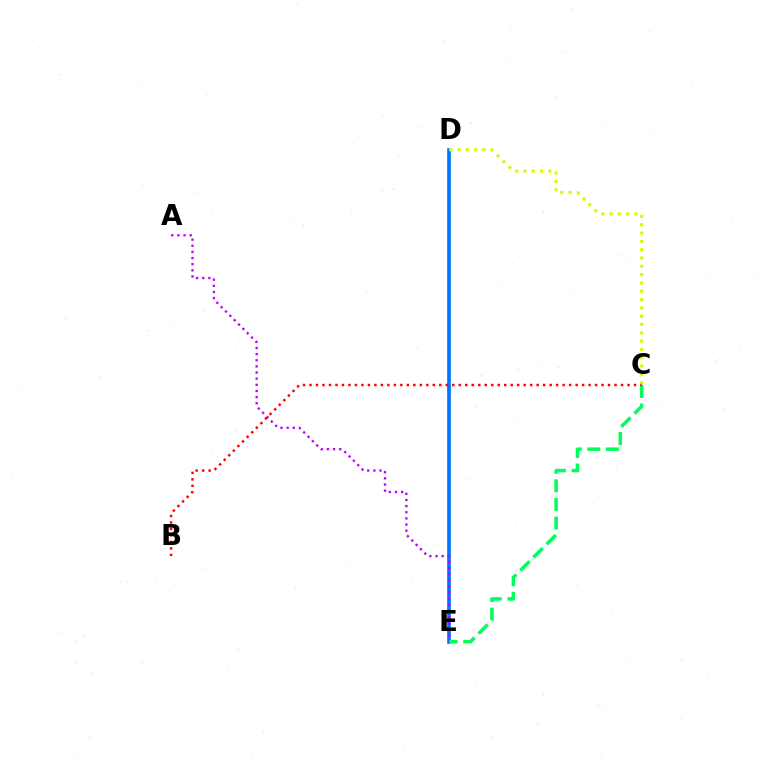{('D', 'E'): [{'color': '#0074ff', 'line_style': 'solid', 'thickness': 2.65}], ('A', 'E'): [{'color': '#b900ff', 'line_style': 'dotted', 'thickness': 1.67}], ('C', 'E'): [{'color': '#00ff5c', 'line_style': 'dashed', 'thickness': 2.53}], ('C', 'D'): [{'color': '#d1ff00', 'line_style': 'dotted', 'thickness': 2.26}], ('B', 'C'): [{'color': '#ff0000', 'line_style': 'dotted', 'thickness': 1.76}]}